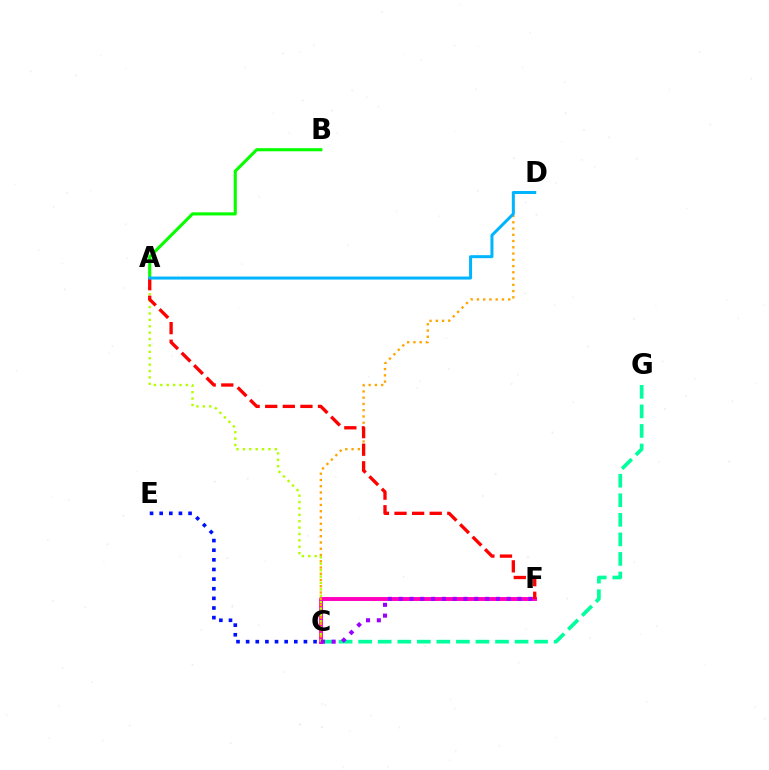{('C', 'G'): [{'color': '#00ff9d', 'line_style': 'dashed', 'thickness': 2.66}], ('C', 'F'): [{'color': '#ff00bd', 'line_style': 'solid', 'thickness': 2.83}, {'color': '#9b00ff', 'line_style': 'dotted', 'thickness': 2.94}], ('A', 'C'): [{'color': '#b3ff00', 'line_style': 'dotted', 'thickness': 1.74}], ('C', 'D'): [{'color': '#ffa500', 'line_style': 'dotted', 'thickness': 1.7}], ('A', 'B'): [{'color': '#08ff00', 'line_style': 'solid', 'thickness': 2.24}], ('A', 'F'): [{'color': '#ff0000', 'line_style': 'dashed', 'thickness': 2.39}], ('C', 'E'): [{'color': '#0010ff', 'line_style': 'dotted', 'thickness': 2.62}], ('A', 'D'): [{'color': '#00b5ff', 'line_style': 'solid', 'thickness': 2.16}]}